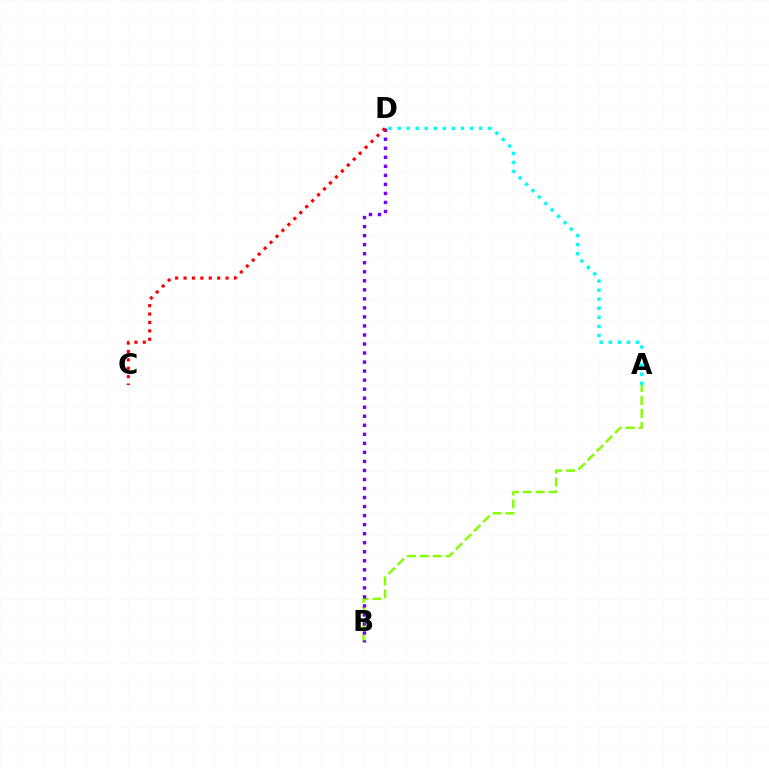{('A', 'B'): [{'color': '#84ff00', 'line_style': 'dashed', 'thickness': 1.75}], ('B', 'D'): [{'color': '#7200ff', 'line_style': 'dotted', 'thickness': 2.45}], ('C', 'D'): [{'color': '#ff0000', 'line_style': 'dotted', 'thickness': 2.28}], ('A', 'D'): [{'color': '#00fff6', 'line_style': 'dotted', 'thickness': 2.46}]}